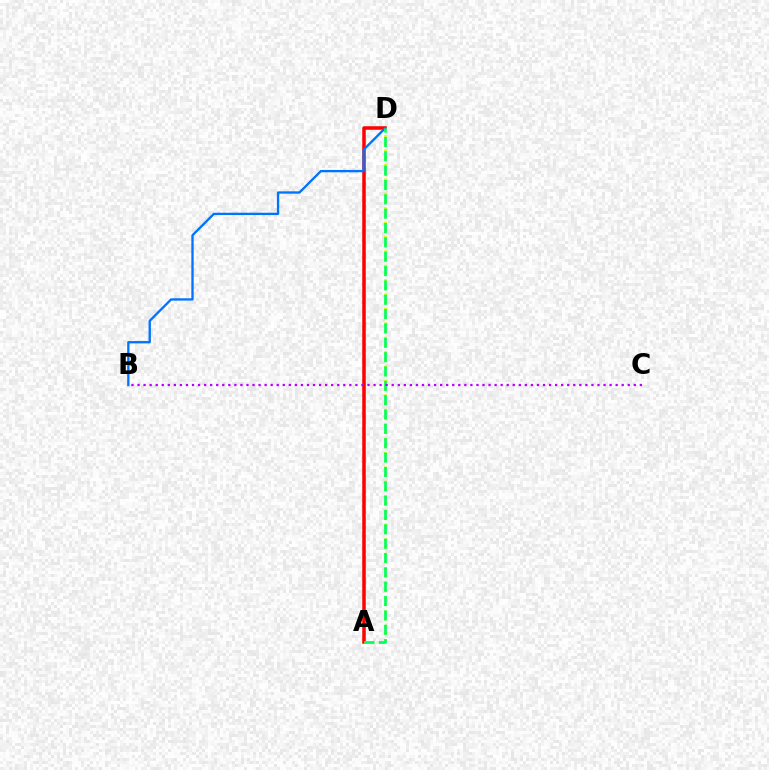{('A', 'D'): [{'color': '#ff0000', 'line_style': 'solid', 'thickness': 2.54}, {'color': '#d1ff00', 'line_style': 'dotted', 'thickness': 1.96}, {'color': '#00ff5c', 'line_style': 'dashed', 'thickness': 1.95}], ('B', 'D'): [{'color': '#0074ff', 'line_style': 'solid', 'thickness': 1.68}], ('B', 'C'): [{'color': '#b900ff', 'line_style': 'dotted', 'thickness': 1.64}]}